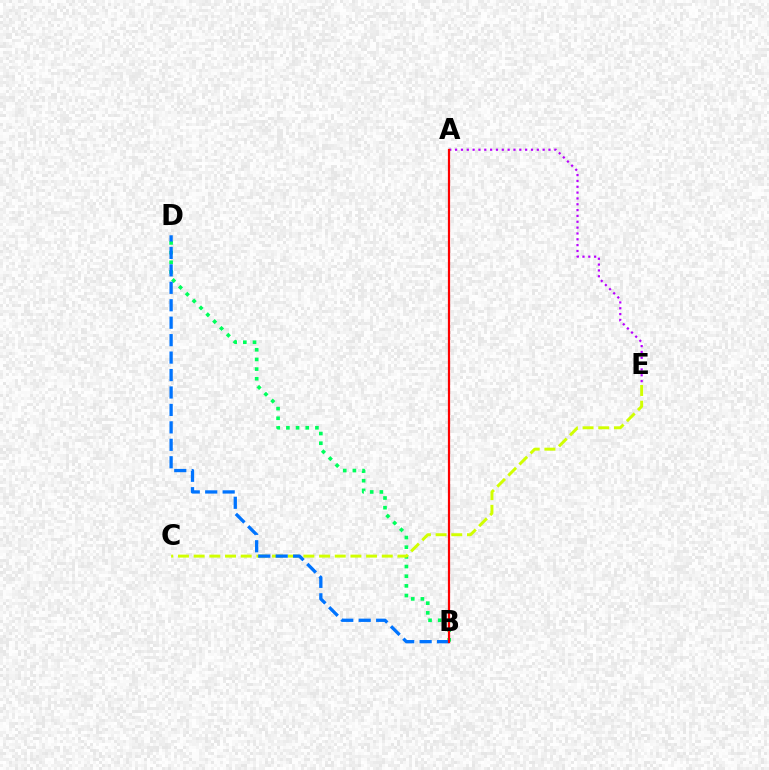{('B', 'D'): [{'color': '#00ff5c', 'line_style': 'dotted', 'thickness': 2.63}, {'color': '#0074ff', 'line_style': 'dashed', 'thickness': 2.37}], ('C', 'E'): [{'color': '#d1ff00', 'line_style': 'dashed', 'thickness': 2.13}], ('A', 'E'): [{'color': '#b900ff', 'line_style': 'dotted', 'thickness': 1.59}], ('A', 'B'): [{'color': '#ff0000', 'line_style': 'solid', 'thickness': 1.59}]}